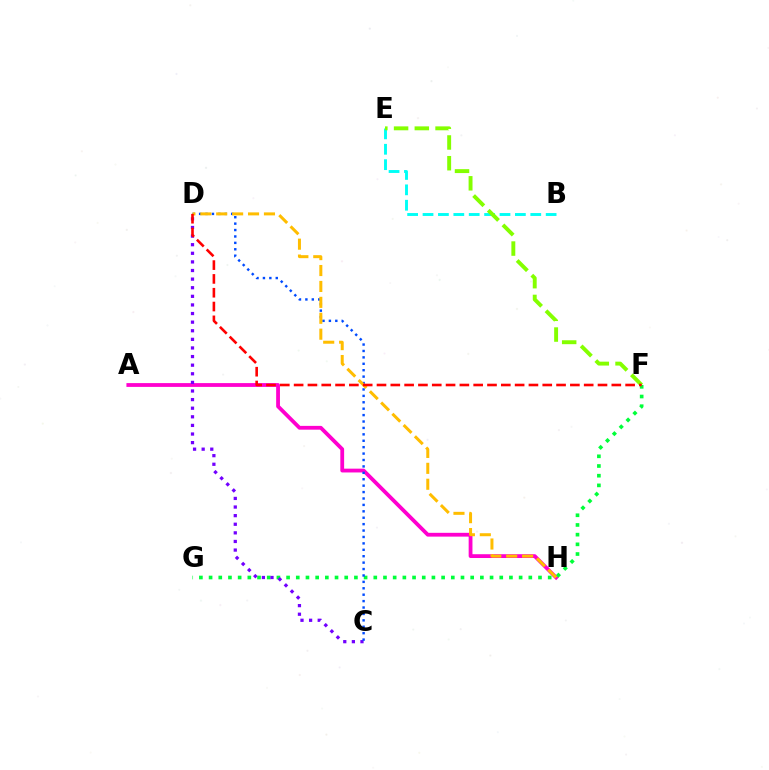{('A', 'H'): [{'color': '#ff00cf', 'line_style': 'solid', 'thickness': 2.74}], ('F', 'G'): [{'color': '#00ff39', 'line_style': 'dotted', 'thickness': 2.63}], ('C', 'D'): [{'color': '#7200ff', 'line_style': 'dotted', 'thickness': 2.34}, {'color': '#004bff', 'line_style': 'dotted', 'thickness': 1.74}], ('B', 'E'): [{'color': '#00fff6', 'line_style': 'dashed', 'thickness': 2.09}], ('E', 'F'): [{'color': '#84ff00', 'line_style': 'dashed', 'thickness': 2.82}], ('D', 'H'): [{'color': '#ffbd00', 'line_style': 'dashed', 'thickness': 2.16}], ('D', 'F'): [{'color': '#ff0000', 'line_style': 'dashed', 'thickness': 1.88}]}